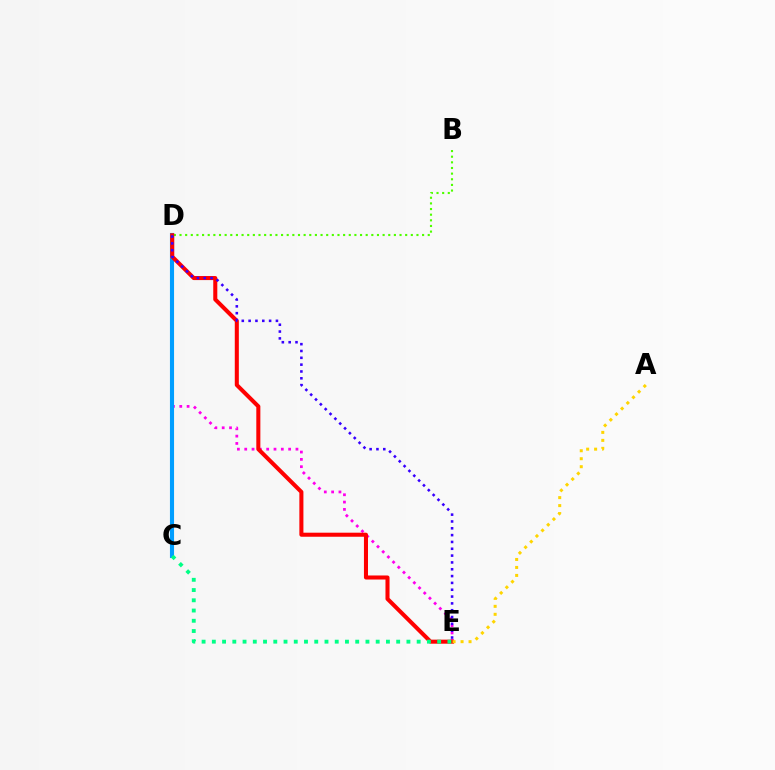{('D', 'E'): [{'color': '#ff00ed', 'line_style': 'dotted', 'thickness': 1.99}, {'color': '#ff0000', 'line_style': 'solid', 'thickness': 2.92}, {'color': '#3700ff', 'line_style': 'dotted', 'thickness': 1.85}], ('C', 'D'): [{'color': '#009eff', 'line_style': 'solid', 'thickness': 2.96}], ('B', 'D'): [{'color': '#4fff00', 'line_style': 'dotted', 'thickness': 1.53}], ('A', 'E'): [{'color': '#ffd500', 'line_style': 'dotted', 'thickness': 2.17}], ('C', 'E'): [{'color': '#00ff86', 'line_style': 'dotted', 'thickness': 2.78}]}